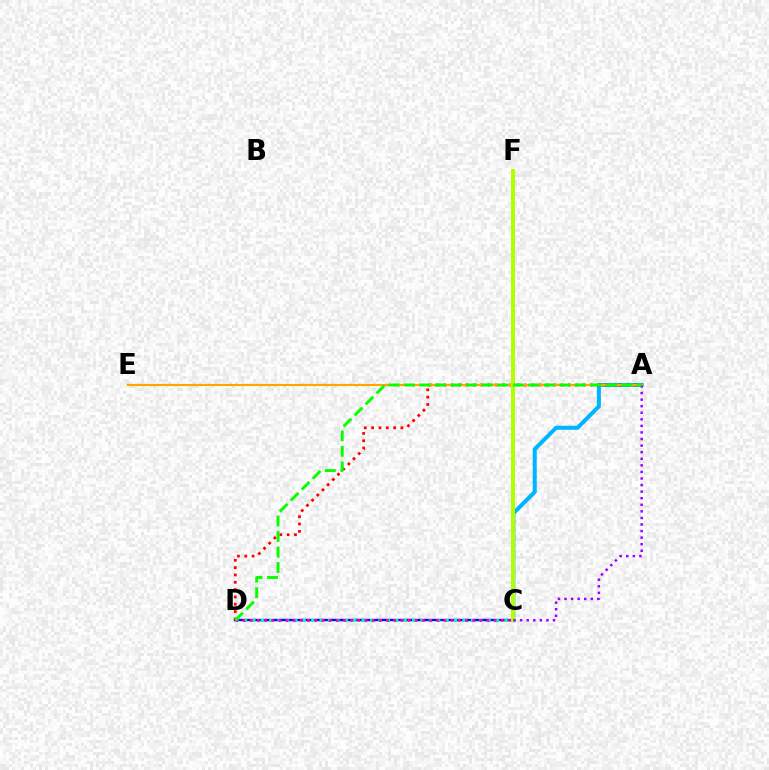{('A', 'C'): [{'color': '#00b5ff', 'line_style': 'solid', 'thickness': 2.9}, {'color': '#9b00ff', 'line_style': 'dotted', 'thickness': 1.79}], ('C', 'D'): [{'color': '#0010ff', 'line_style': 'solid', 'thickness': 1.71}, {'color': '#00ff9d', 'line_style': 'dotted', 'thickness': 2.28}, {'color': '#ff00bd', 'line_style': 'dotted', 'thickness': 1.95}], ('A', 'D'): [{'color': '#ff0000', 'line_style': 'dotted', 'thickness': 1.99}, {'color': '#08ff00', 'line_style': 'dashed', 'thickness': 2.11}], ('A', 'E'): [{'color': '#ffa500', 'line_style': 'solid', 'thickness': 1.56}], ('C', 'F'): [{'color': '#b3ff00', 'line_style': 'solid', 'thickness': 2.85}]}